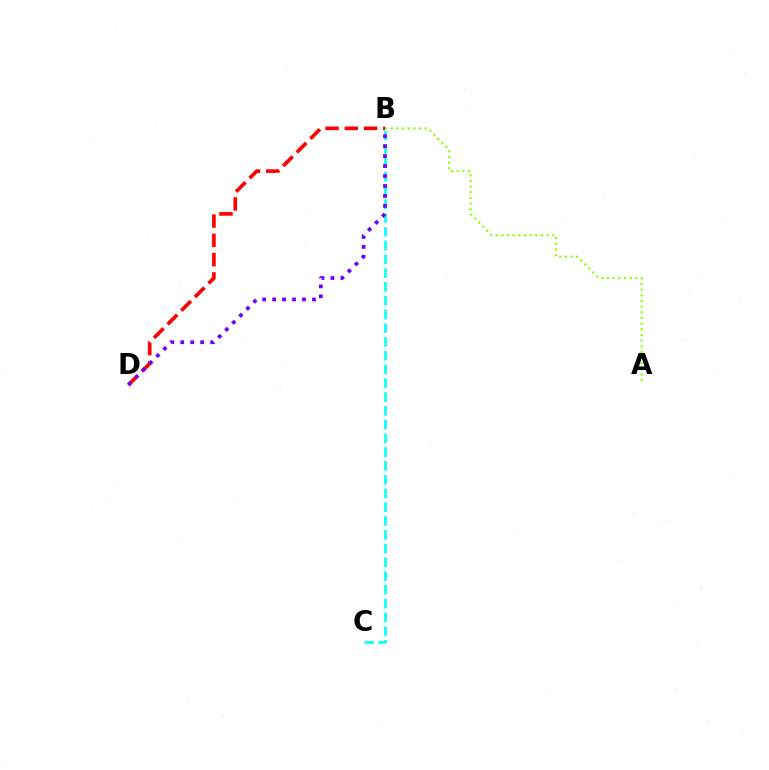{('B', 'C'): [{'color': '#00fff6', 'line_style': 'dashed', 'thickness': 1.87}], ('A', 'B'): [{'color': '#84ff00', 'line_style': 'dotted', 'thickness': 1.54}], ('B', 'D'): [{'color': '#ff0000', 'line_style': 'dashed', 'thickness': 2.62}, {'color': '#7200ff', 'line_style': 'dotted', 'thickness': 2.71}]}